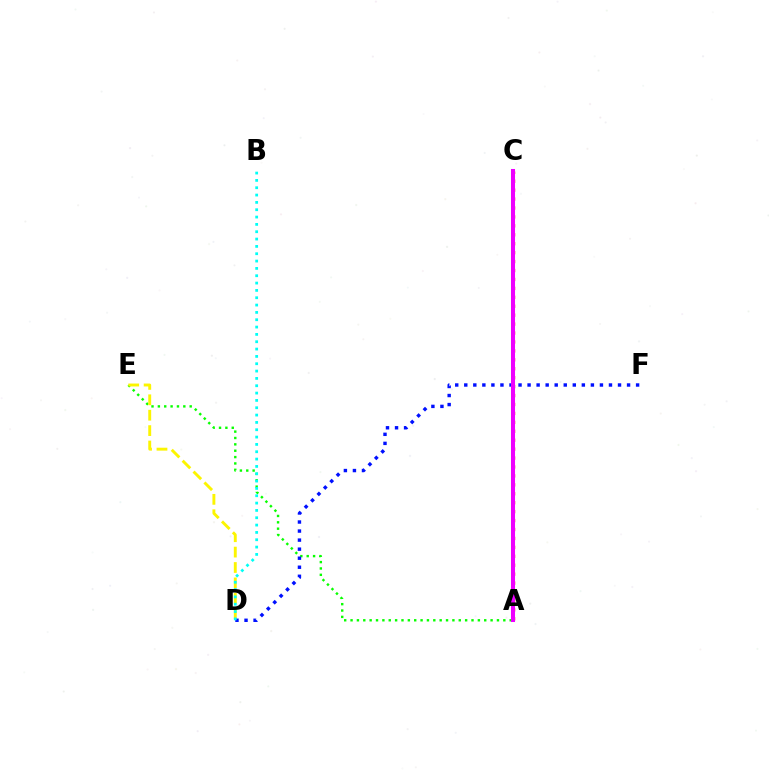{('A', 'E'): [{'color': '#08ff00', 'line_style': 'dotted', 'thickness': 1.73}], ('A', 'C'): [{'color': '#ff0000', 'line_style': 'dotted', 'thickness': 2.43}, {'color': '#ee00ff', 'line_style': 'solid', 'thickness': 2.91}], ('D', 'E'): [{'color': '#fcf500', 'line_style': 'dashed', 'thickness': 2.09}], ('D', 'F'): [{'color': '#0010ff', 'line_style': 'dotted', 'thickness': 2.46}], ('B', 'D'): [{'color': '#00fff6', 'line_style': 'dotted', 'thickness': 1.99}]}